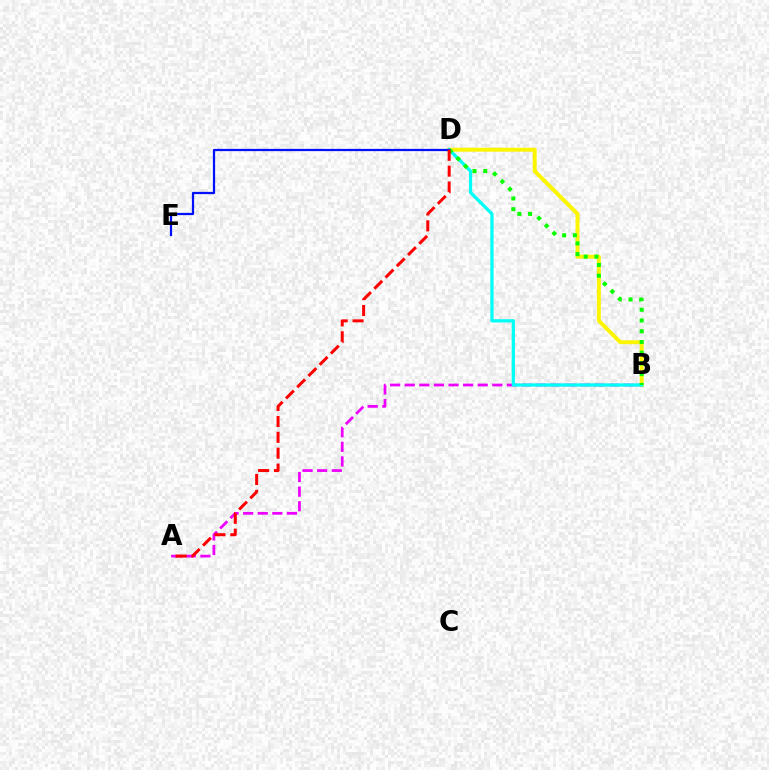{('B', 'D'): [{'color': '#fcf500', 'line_style': 'solid', 'thickness': 2.82}, {'color': '#00fff6', 'line_style': 'solid', 'thickness': 2.34}, {'color': '#08ff00', 'line_style': 'dotted', 'thickness': 2.92}], ('A', 'B'): [{'color': '#ee00ff', 'line_style': 'dashed', 'thickness': 1.98}], ('D', 'E'): [{'color': '#0010ff', 'line_style': 'solid', 'thickness': 1.62}], ('A', 'D'): [{'color': '#ff0000', 'line_style': 'dashed', 'thickness': 2.16}]}